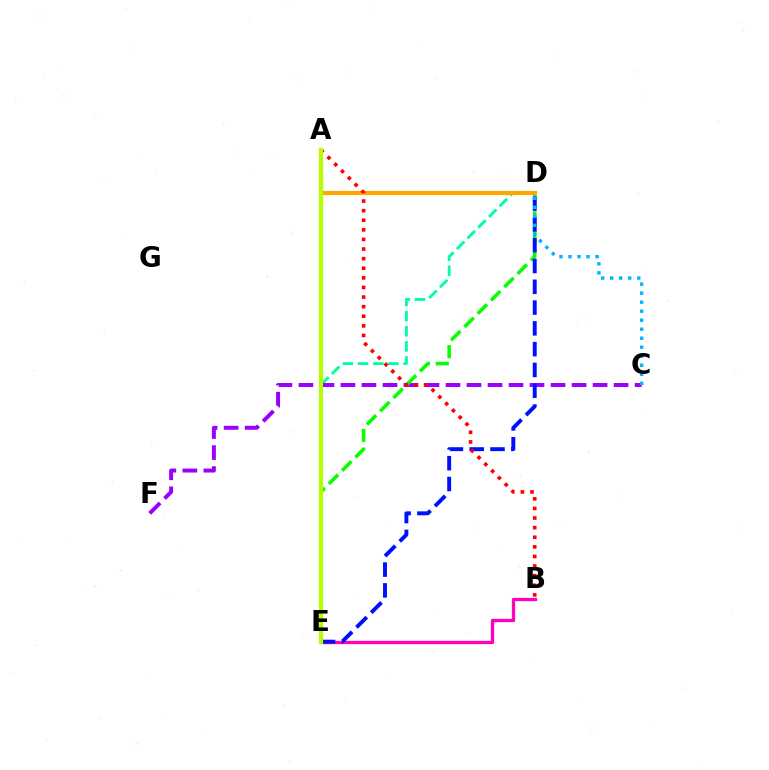{('D', 'E'): [{'color': '#00ff9d', 'line_style': 'dashed', 'thickness': 2.05}, {'color': '#08ff00', 'line_style': 'dashed', 'thickness': 2.55}, {'color': '#0010ff', 'line_style': 'dashed', 'thickness': 2.82}], ('C', 'F'): [{'color': '#9b00ff', 'line_style': 'dashed', 'thickness': 2.85}], ('B', 'E'): [{'color': '#ff00bd', 'line_style': 'solid', 'thickness': 2.37}], ('C', 'D'): [{'color': '#00b5ff', 'line_style': 'dotted', 'thickness': 2.45}], ('A', 'D'): [{'color': '#ffa500', 'line_style': 'solid', 'thickness': 3.0}], ('A', 'B'): [{'color': '#ff0000', 'line_style': 'dotted', 'thickness': 2.61}], ('A', 'E'): [{'color': '#b3ff00', 'line_style': 'solid', 'thickness': 2.98}]}